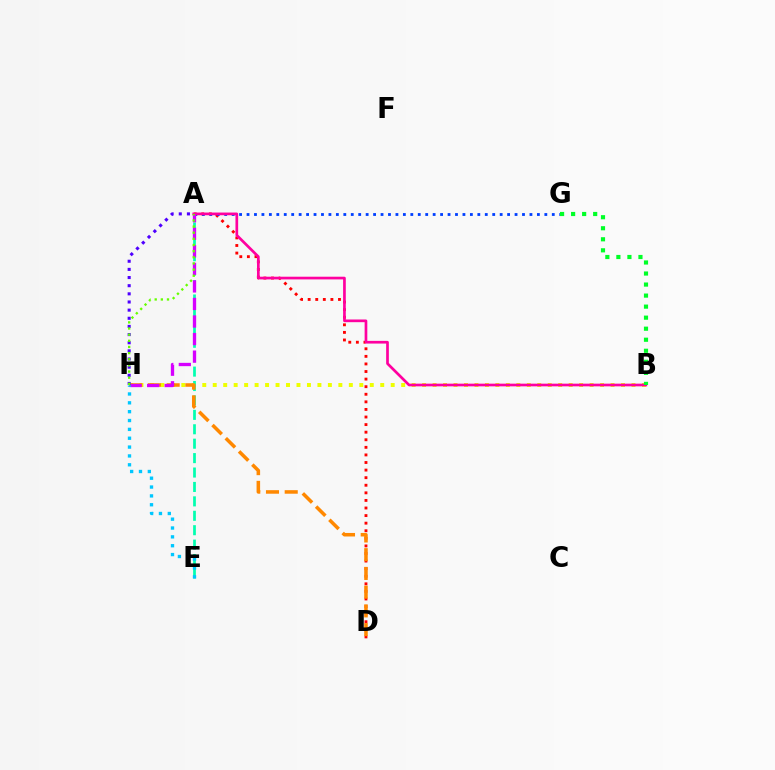{('A', 'D'): [{'color': '#ff0000', 'line_style': 'dotted', 'thickness': 2.06}], ('A', 'G'): [{'color': '#003fff', 'line_style': 'dotted', 'thickness': 2.02}], ('B', 'H'): [{'color': '#eeff00', 'line_style': 'dotted', 'thickness': 2.84}], ('A', 'E'): [{'color': '#00ffaf', 'line_style': 'dashed', 'thickness': 1.96}], ('D', 'H'): [{'color': '#ff8800', 'line_style': 'dashed', 'thickness': 2.54}], ('A', 'B'): [{'color': '#ff00a0', 'line_style': 'solid', 'thickness': 1.94}], ('B', 'G'): [{'color': '#00ff27', 'line_style': 'dotted', 'thickness': 3.0}], ('A', 'H'): [{'color': '#d600ff', 'line_style': 'dashed', 'thickness': 2.38}, {'color': '#4f00ff', 'line_style': 'dotted', 'thickness': 2.21}, {'color': '#66ff00', 'line_style': 'dotted', 'thickness': 1.67}], ('E', 'H'): [{'color': '#00c7ff', 'line_style': 'dotted', 'thickness': 2.41}]}